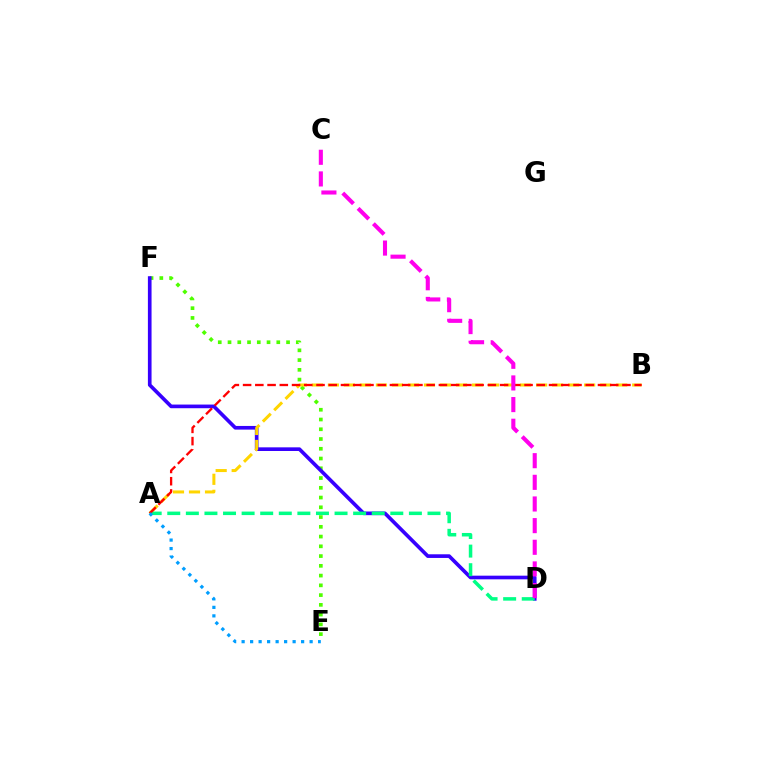{('E', 'F'): [{'color': '#4fff00', 'line_style': 'dotted', 'thickness': 2.65}], ('D', 'F'): [{'color': '#3700ff', 'line_style': 'solid', 'thickness': 2.63}], ('A', 'B'): [{'color': '#ffd500', 'line_style': 'dashed', 'thickness': 2.18}, {'color': '#ff0000', 'line_style': 'dashed', 'thickness': 1.66}], ('A', 'D'): [{'color': '#00ff86', 'line_style': 'dashed', 'thickness': 2.52}], ('A', 'E'): [{'color': '#009eff', 'line_style': 'dotted', 'thickness': 2.31}], ('C', 'D'): [{'color': '#ff00ed', 'line_style': 'dashed', 'thickness': 2.94}]}